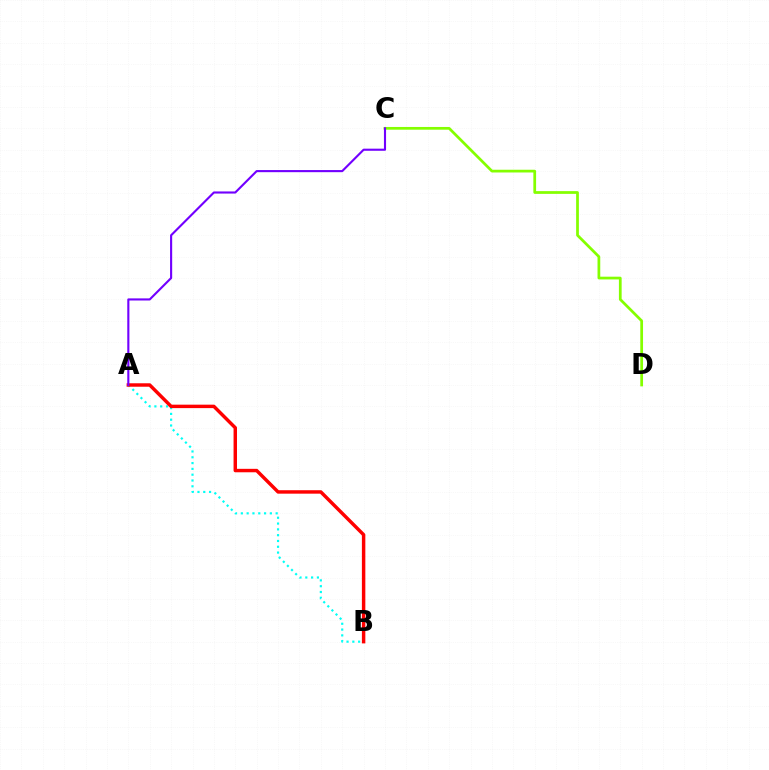{('A', 'B'): [{'color': '#00fff6', 'line_style': 'dotted', 'thickness': 1.58}, {'color': '#ff0000', 'line_style': 'solid', 'thickness': 2.48}], ('C', 'D'): [{'color': '#84ff00', 'line_style': 'solid', 'thickness': 1.97}], ('A', 'C'): [{'color': '#7200ff', 'line_style': 'solid', 'thickness': 1.53}]}